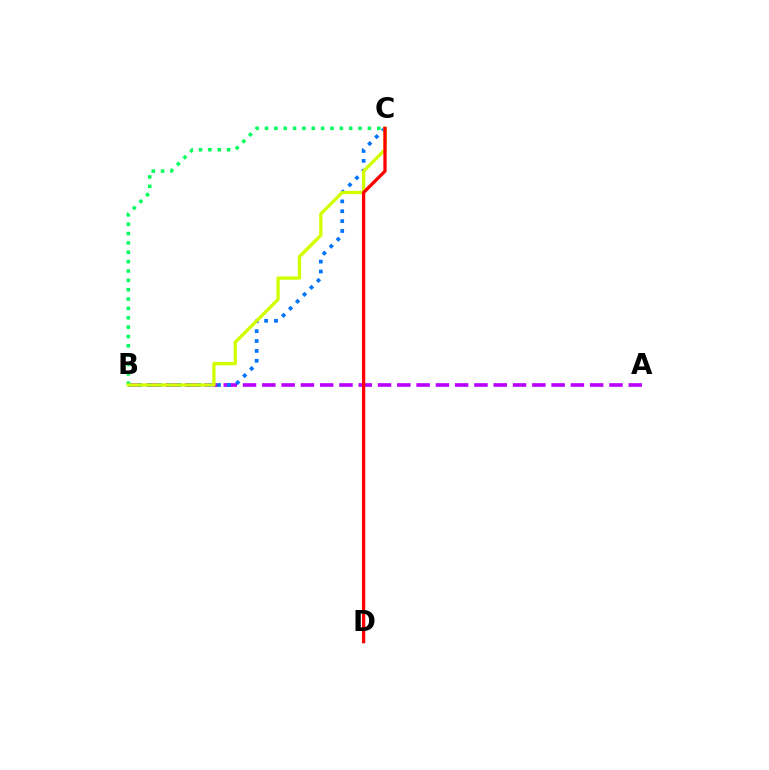{('A', 'B'): [{'color': '#b900ff', 'line_style': 'dashed', 'thickness': 2.62}], ('B', 'C'): [{'color': '#0074ff', 'line_style': 'dotted', 'thickness': 2.68}, {'color': '#00ff5c', 'line_style': 'dotted', 'thickness': 2.54}, {'color': '#d1ff00', 'line_style': 'solid', 'thickness': 2.38}], ('C', 'D'): [{'color': '#ff0000', 'line_style': 'solid', 'thickness': 2.35}]}